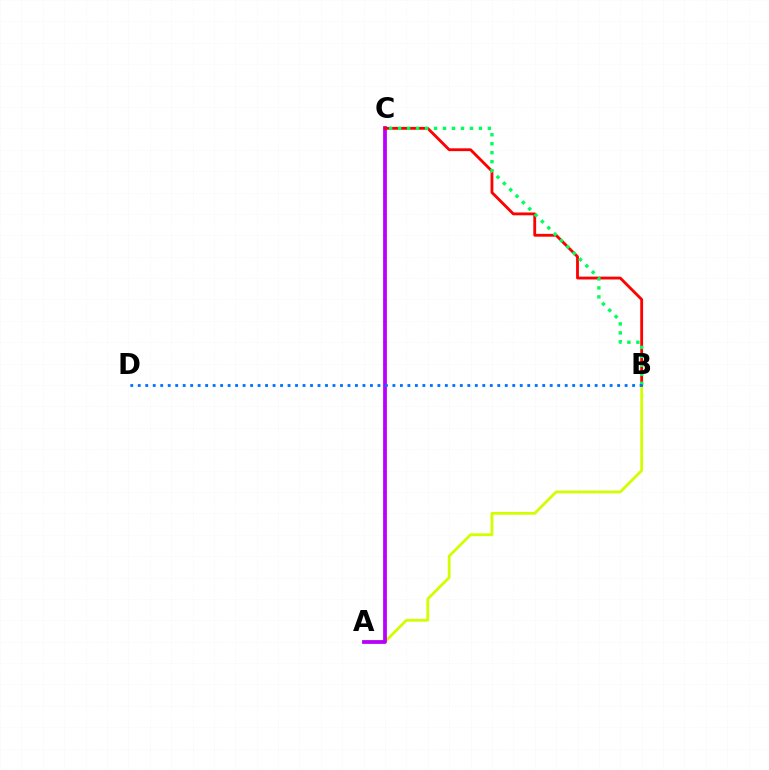{('A', 'B'): [{'color': '#d1ff00', 'line_style': 'solid', 'thickness': 2.01}], ('A', 'C'): [{'color': '#b900ff', 'line_style': 'solid', 'thickness': 2.72}], ('B', 'C'): [{'color': '#ff0000', 'line_style': 'solid', 'thickness': 2.04}, {'color': '#00ff5c', 'line_style': 'dotted', 'thickness': 2.44}], ('B', 'D'): [{'color': '#0074ff', 'line_style': 'dotted', 'thickness': 2.04}]}